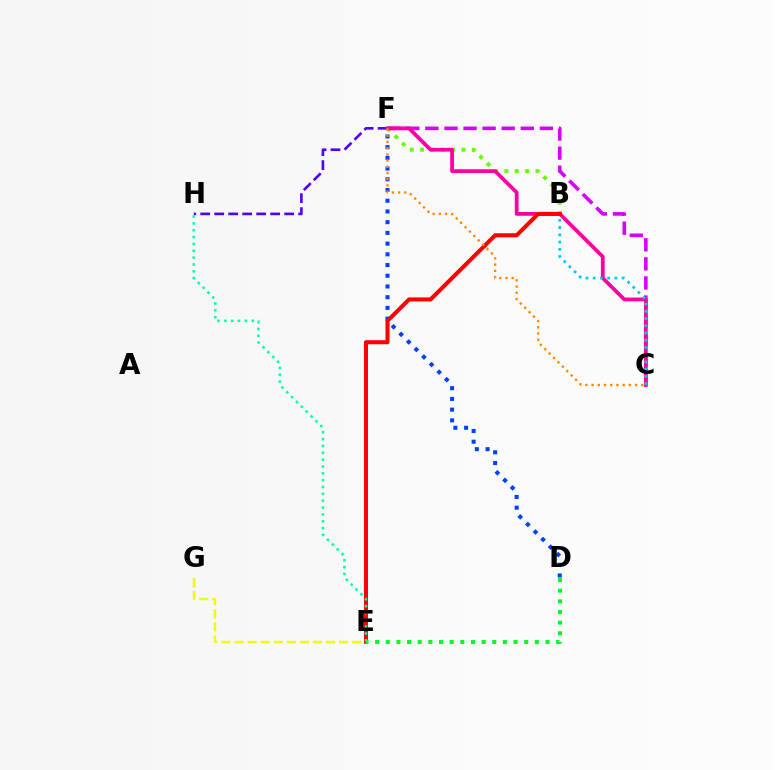{('C', 'F'): [{'color': '#d600ff', 'line_style': 'dashed', 'thickness': 2.59}, {'color': '#ff00a0', 'line_style': 'solid', 'thickness': 2.71}, {'color': '#ff8800', 'line_style': 'dotted', 'thickness': 1.69}], ('D', 'F'): [{'color': '#003fff', 'line_style': 'dotted', 'thickness': 2.91}], ('E', 'G'): [{'color': '#eeff00', 'line_style': 'dashed', 'thickness': 1.77}], ('F', 'H'): [{'color': '#4f00ff', 'line_style': 'dashed', 'thickness': 1.9}], ('B', 'F'): [{'color': '#66ff00', 'line_style': 'dotted', 'thickness': 2.81}], ('B', 'C'): [{'color': '#00c7ff', 'line_style': 'dotted', 'thickness': 1.97}], ('B', 'E'): [{'color': '#ff0000', 'line_style': 'solid', 'thickness': 2.92}], ('E', 'H'): [{'color': '#00ffaf', 'line_style': 'dotted', 'thickness': 1.86}], ('D', 'E'): [{'color': '#00ff27', 'line_style': 'dotted', 'thickness': 2.89}]}